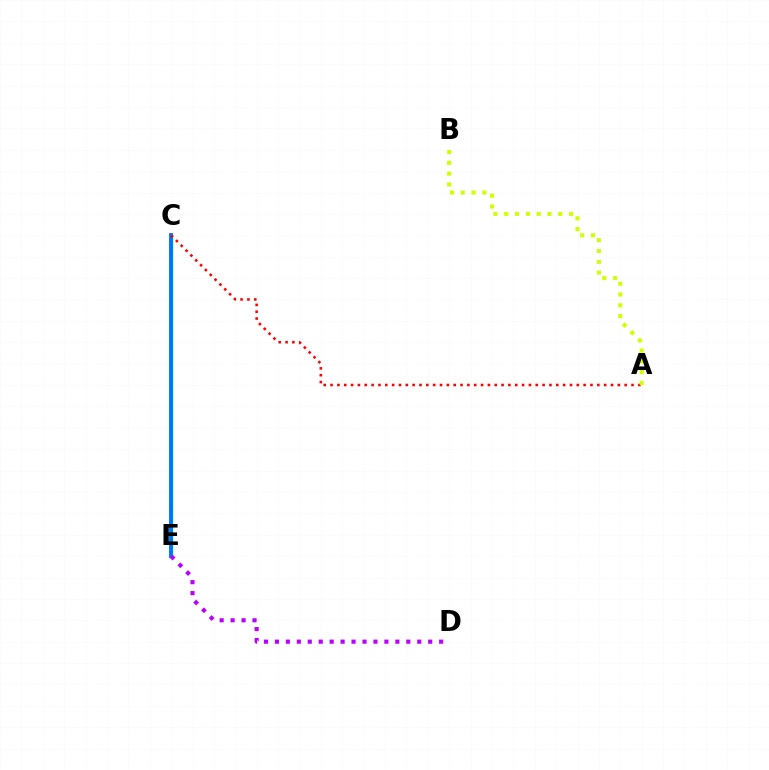{('C', 'E'): [{'color': '#00ff5c', 'line_style': 'solid', 'thickness': 2.47}, {'color': '#0074ff', 'line_style': 'solid', 'thickness': 2.81}], ('A', 'C'): [{'color': '#ff0000', 'line_style': 'dotted', 'thickness': 1.86}], ('A', 'B'): [{'color': '#d1ff00', 'line_style': 'dotted', 'thickness': 2.94}], ('D', 'E'): [{'color': '#b900ff', 'line_style': 'dotted', 'thickness': 2.97}]}